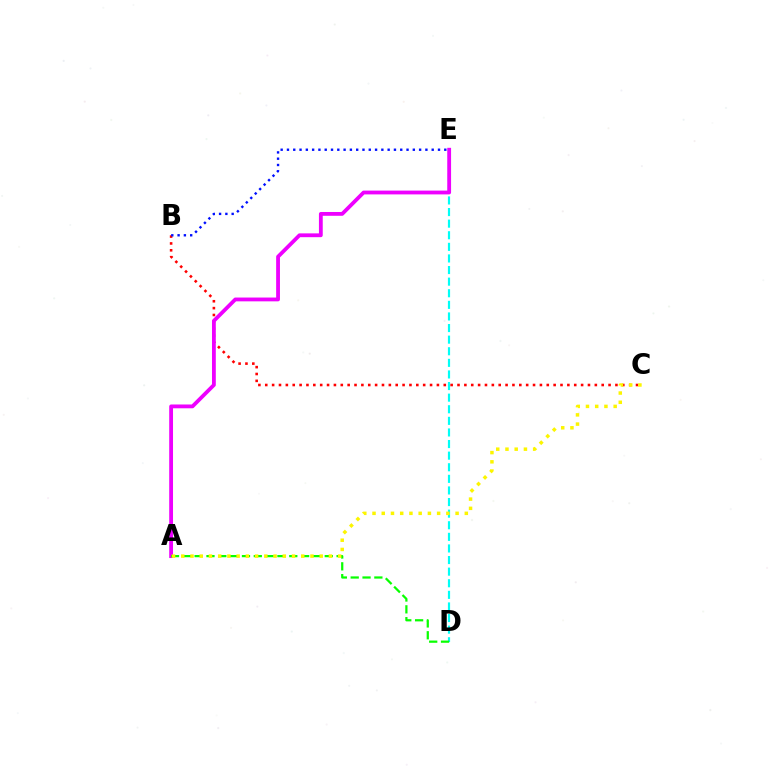{('D', 'E'): [{'color': '#00fff6', 'line_style': 'dashed', 'thickness': 1.58}], ('B', 'C'): [{'color': '#ff0000', 'line_style': 'dotted', 'thickness': 1.87}], ('A', 'E'): [{'color': '#ee00ff', 'line_style': 'solid', 'thickness': 2.74}], ('A', 'D'): [{'color': '#08ff00', 'line_style': 'dashed', 'thickness': 1.61}], ('B', 'E'): [{'color': '#0010ff', 'line_style': 'dotted', 'thickness': 1.71}], ('A', 'C'): [{'color': '#fcf500', 'line_style': 'dotted', 'thickness': 2.51}]}